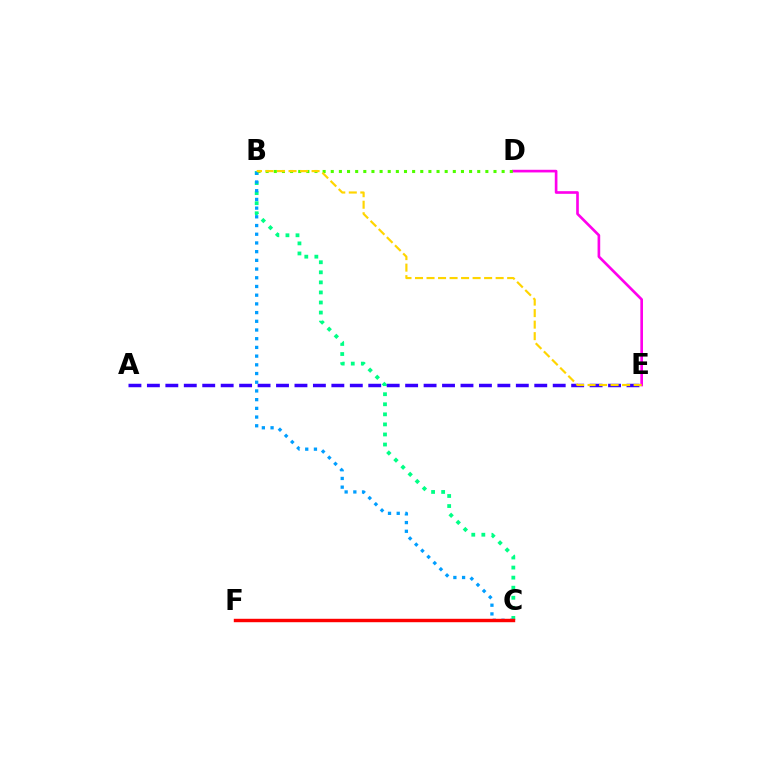{('B', 'C'): [{'color': '#00ff86', 'line_style': 'dotted', 'thickness': 2.73}, {'color': '#009eff', 'line_style': 'dotted', 'thickness': 2.37}], ('D', 'E'): [{'color': '#ff00ed', 'line_style': 'solid', 'thickness': 1.91}], ('A', 'E'): [{'color': '#3700ff', 'line_style': 'dashed', 'thickness': 2.51}], ('B', 'D'): [{'color': '#4fff00', 'line_style': 'dotted', 'thickness': 2.21}], ('B', 'E'): [{'color': '#ffd500', 'line_style': 'dashed', 'thickness': 1.56}], ('C', 'F'): [{'color': '#ff0000', 'line_style': 'solid', 'thickness': 2.46}]}